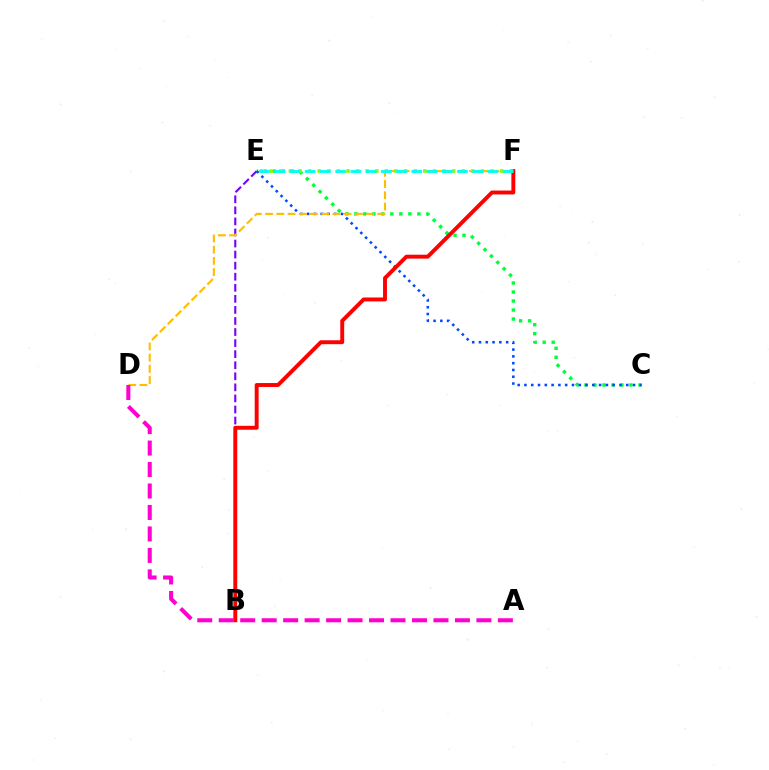{('B', 'E'): [{'color': '#7200ff', 'line_style': 'dashed', 'thickness': 1.5}], ('C', 'E'): [{'color': '#00ff39', 'line_style': 'dotted', 'thickness': 2.45}, {'color': '#004bff', 'line_style': 'dotted', 'thickness': 1.84}], ('B', 'F'): [{'color': '#ff0000', 'line_style': 'solid', 'thickness': 2.82}], ('D', 'F'): [{'color': '#ffbd00', 'line_style': 'dashed', 'thickness': 1.52}], ('E', 'F'): [{'color': '#84ff00', 'line_style': 'dotted', 'thickness': 2.61}, {'color': '#00fff6', 'line_style': 'dashed', 'thickness': 2.07}], ('A', 'D'): [{'color': '#ff00cf', 'line_style': 'dashed', 'thickness': 2.92}]}